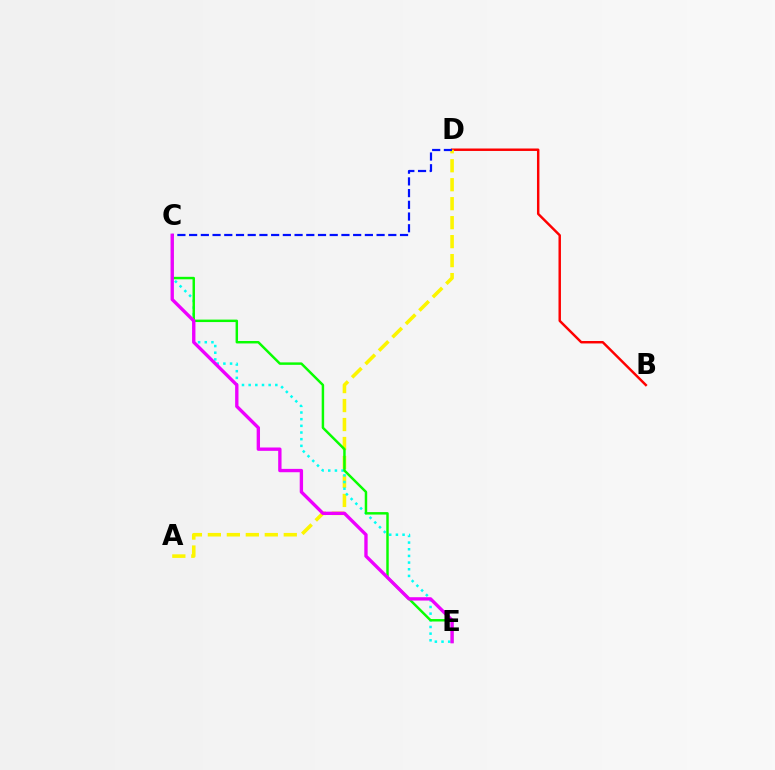{('B', 'D'): [{'color': '#ff0000', 'line_style': 'solid', 'thickness': 1.76}], ('A', 'D'): [{'color': '#fcf500', 'line_style': 'dashed', 'thickness': 2.58}], ('C', 'E'): [{'color': '#00fff6', 'line_style': 'dotted', 'thickness': 1.81}, {'color': '#08ff00', 'line_style': 'solid', 'thickness': 1.77}, {'color': '#ee00ff', 'line_style': 'solid', 'thickness': 2.41}], ('C', 'D'): [{'color': '#0010ff', 'line_style': 'dashed', 'thickness': 1.59}]}